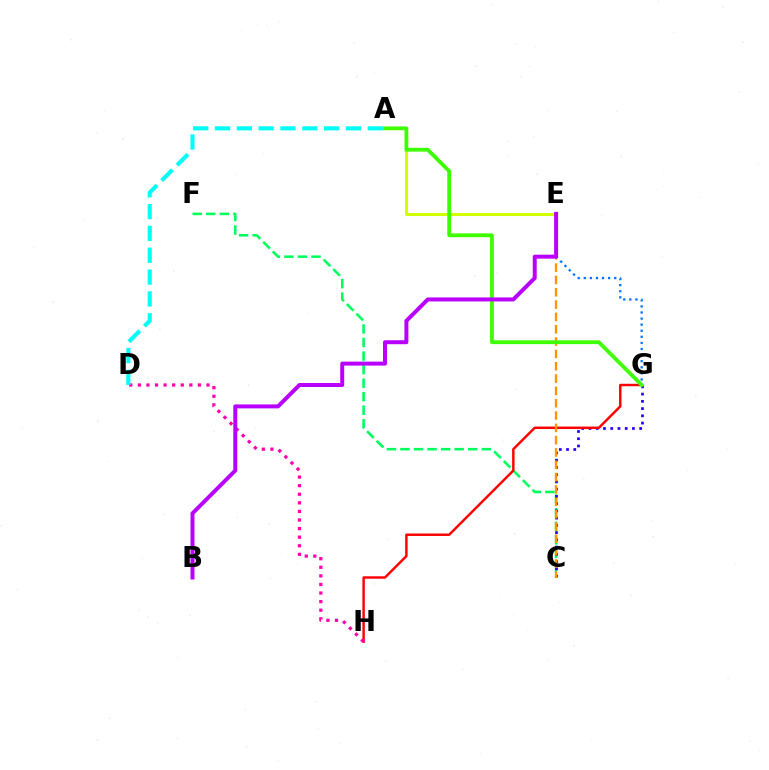{('A', 'E'): [{'color': '#d1ff00', 'line_style': 'solid', 'thickness': 2.21}], ('C', 'F'): [{'color': '#00ff5c', 'line_style': 'dashed', 'thickness': 1.84}], ('C', 'G'): [{'color': '#2500ff', 'line_style': 'dotted', 'thickness': 1.97}], ('G', 'H'): [{'color': '#ff0000', 'line_style': 'solid', 'thickness': 1.76}], ('C', 'E'): [{'color': '#ff9400', 'line_style': 'dashed', 'thickness': 1.67}], ('E', 'G'): [{'color': '#0074ff', 'line_style': 'dotted', 'thickness': 1.65}], ('D', 'H'): [{'color': '#ff00ac', 'line_style': 'dotted', 'thickness': 2.33}], ('A', 'D'): [{'color': '#00fff6', 'line_style': 'dashed', 'thickness': 2.97}], ('A', 'G'): [{'color': '#3dff00', 'line_style': 'solid', 'thickness': 2.74}], ('B', 'E'): [{'color': '#b900ff', 'line_style': 'solid', 'thickness': 2.87}]}